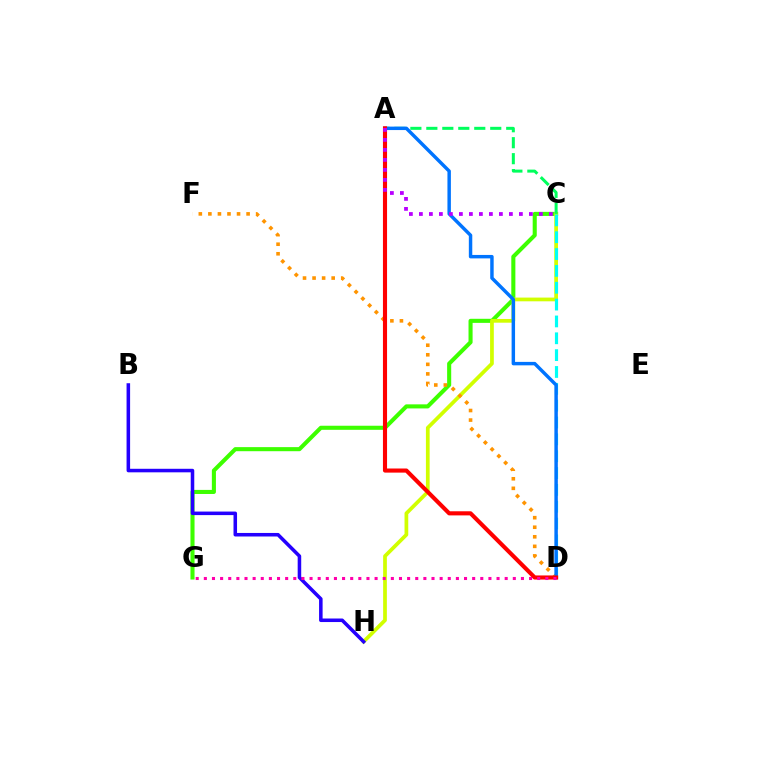{('C', 'G'): [{'color': '#3dff00', 'line_style': 'solid', 'thickness': 2.93}], ('C', 'H'): [{'color': '#d1ff00', 'line_style': 'solid', 'thickness': 2.68}], ('D', 'F'): [{'color': '#ff9400', 'line_style': 'dotted', 'thickness': 2.6}], ('A', 'C'): [{'color': '#00ff5c', 'line_style': 'dashed', 'thickness': 2.17}, {'color': '#b900ff', 'line_style': 'dotted', 'thickness': 2.72}], ('B', 'H'): [{'color': '#2500ff', 'line_style': 'solid', 'thickness': 2.55}], ('C', 'D'): [{'color': '#00fff6', 'line_style': 'dashed', 'thickness': 2.29}], ('A', 'D'): [{'color': '#0074ff', 'line_style': 'solid', 'thickness': 2.48}, {'color': '#ff0000', 'line_style': 'solid', 'thickness': 2.96}], ('D', 'G'): [{'color': '#ff00ac', 'line_style': 'dotted', 'thickness': 2.21}]}